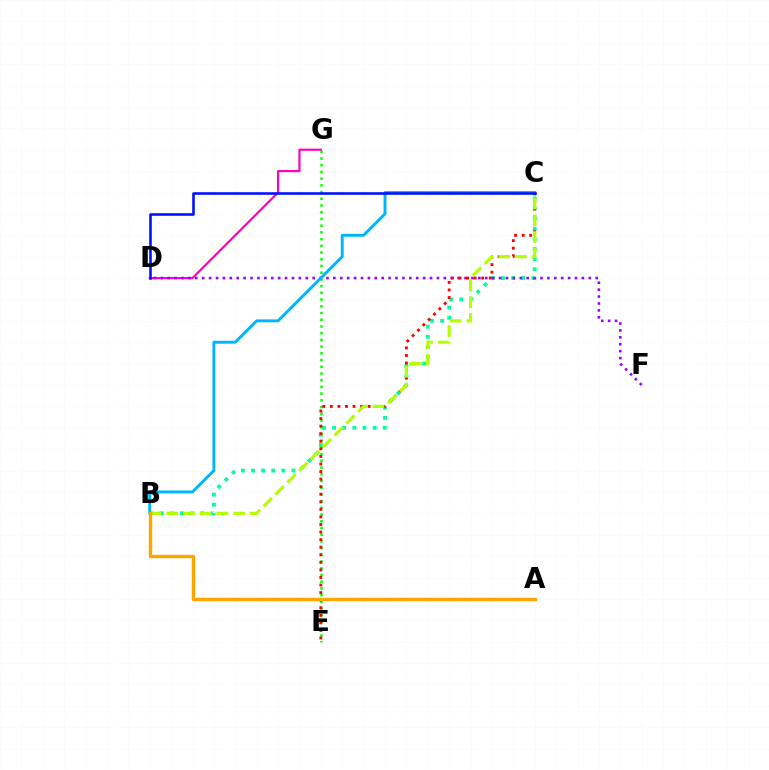{('B', 'C'): [{'color': '#00ff9d', 'line_style': 'dotted', 'thickness': 2.75}, {'color': '#b3ff00', 'line_style': 'dashed', 'thickness': 2.27}, {'color': '#00b5ff', 'line_style': 'solid', 'thickness': 2.1}], ('E', 'G'): [{'color': '#08ff00', 'line_style': 'dotted', 'thickness': 1.83}], ('D', 'G'): [{'color': '#ff00bd', 'line_style': 'solid', 'thickness': 1.57}], ('D', 'F'): [{'color': '#9b00ff', 'line_style': 'dotted', 'thickness': 1.88}], ('C', 'E'): [{'color': '#ff0000', 'line_style': 'dotted', 'thickness': 2.06}], ('C', 'D'): [{'color': '#0010ff', 'line_style': 'solid', 'thickness': 1.86}], ('A', 'B'): [{'color': '#ffa500', 'line_style': 'solid', 'thickness': 2.45}]}